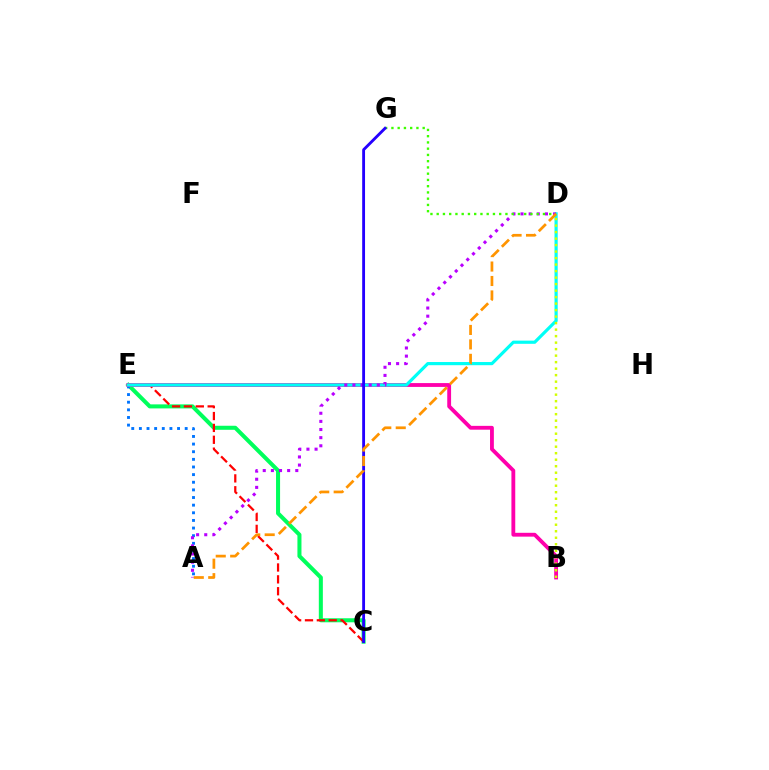{('C', 'E'): [{'color': '#00ff5c', 'line_style': 'solid', 'thickness': 2.91}, {'color': '#ff0000', 'line_style': 'dashed', 'thickness': 1.61}], ('A', 'E'): [{'color': '#0074ff', 'line_style': 'dotted', 'thickness': 2.07}], ('B', 'E'): [{'color': '#ff00ac', 'line_style': 'solid', 'thickness': 2.76}], ('D', 'E'): [{'color': '#00fff6', 'line_style': 'solid', 'thickness': 2.29}], ('A', 'D'): [{'color': '#b900ff', 'line_style': 'dotted', 'thickness': 2.21}, {'color': '#ff9400', 'line_style': 'dashed', 'thickness': 1.96}], ('D', 'G'): [{'color': '#3dff00', 'line_style': 'dotted', 'thickness': 1.7}], ('C', 'G'): [{'color': '#2500ff', 'line_style': 'solid', 'thickness': 2.05}], ('B', 'D'): [{'color': '#d1ff00', 'line_style': 'dotted', 'thickness': 1.77}]}